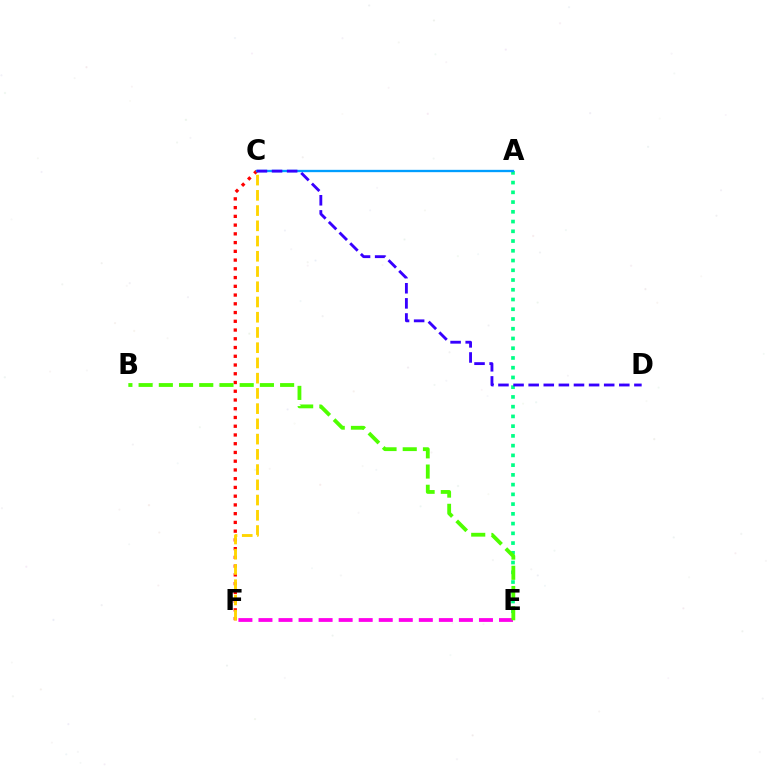{('A', 'E'): [{'color': '#00ff86', 'line_style': 'dotted', 'thickness': 2.65}], ('C', 'F'): [{'color': '#ff0000', 'line_style': 'dotted', 'thickness': 2.38}, {'color': '#ffd500', 'line_style': 'dashed', 'thickness': 2.07}], ('A', 'C'): [{'color': '#009eff', 'line_style': 'solid', 'thickness': 1.68}], ('E', 'F'): [{'color': '#ff00ed', 'line_style': 'dashed', 'thickness': 2.72}], ('C', 'D'): [{'color': '#3700ff', 'line_style': 'dashed', 'thickness': 2.05}], ('B', 'E'): [{'color': '#4fff00', 'line_style': 'dashed', 'thickness': 2.75}]}